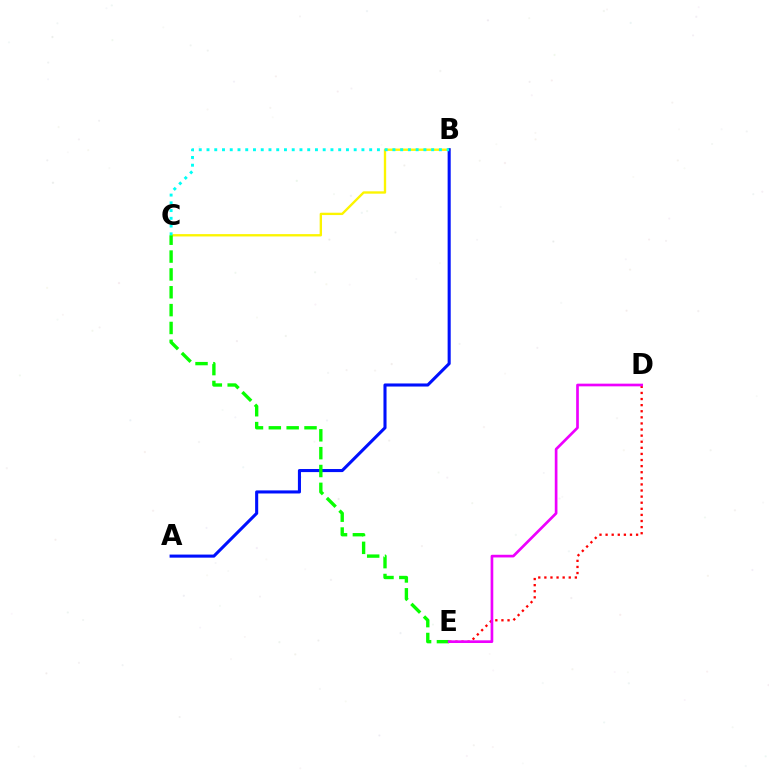{('B', 'C'): [{'color': '#fcf500', 'line_style': 'solid', 'thickness': 1.69}, {'color': '#00fff6', 'line_style': 'dotted', 'thickness': 2.1}], ('D', 'E'): [{'color': '#ff0000', 'line_style': 'dotted', 'thickness': 1.66}, {'color': '#ee00ff', 'line_style': 'solid', 'thickness': 1.93}], ('A', 'B'): [{'color': '#0010ff', 'line_style': 'solid', 'thickness': 2.21}], ('C', 'E'): [{'color': '#08ff00', 'line_style': 'dashed', 'thickness': 2.42}]}